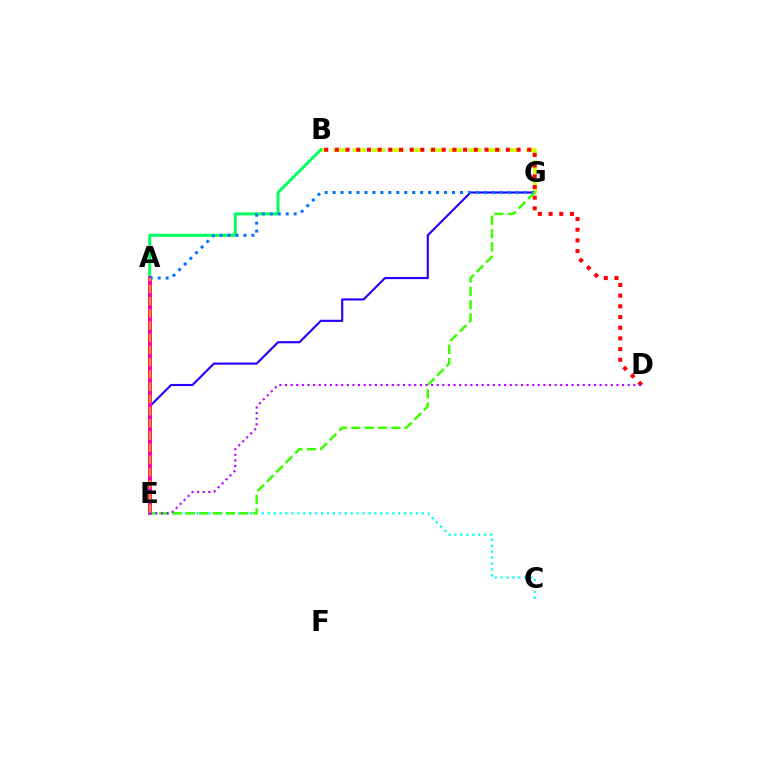{('E', 'G'): [{'color': '#2500ff', 'line_style': 'solid', 'thickness': 1.54}, {'color': '#3dff00', 'line_style': 'dashed', 'thickness': 1.81}], ('C', 'E'): [{'color': '#00fff6', 'line_style': 'dotted', 'thickness': 1.61}], ('B', 'G'): [{'color': '#d1ff00', 'line_style': 'dashed', 'thickness': 2.62}], ('A', 'B'): [{'color': '#00ff5c', 'line_style': 'solid', 'thickness': 2.11}], ('A', 'E'): [{'color': '#ff00ac', 'line_style': 'solid', 'thickness': 2.82}, {'color': '#ff9400', 'line_style': 'dashed', 'thickness': 1.66}], ('B', 'D'): [{'color': '#ff0000', 'line_style': 'dotted', 'thickness': 2.9}], ('A', 'G'): [{'color': '#0074ff', 'line_style': 'dotted', 'thickness': 2.16}], ('D', 'E'): [{'color': '#b900ff', 'line_style': 'dotted', 'thickness': 1.53}]}